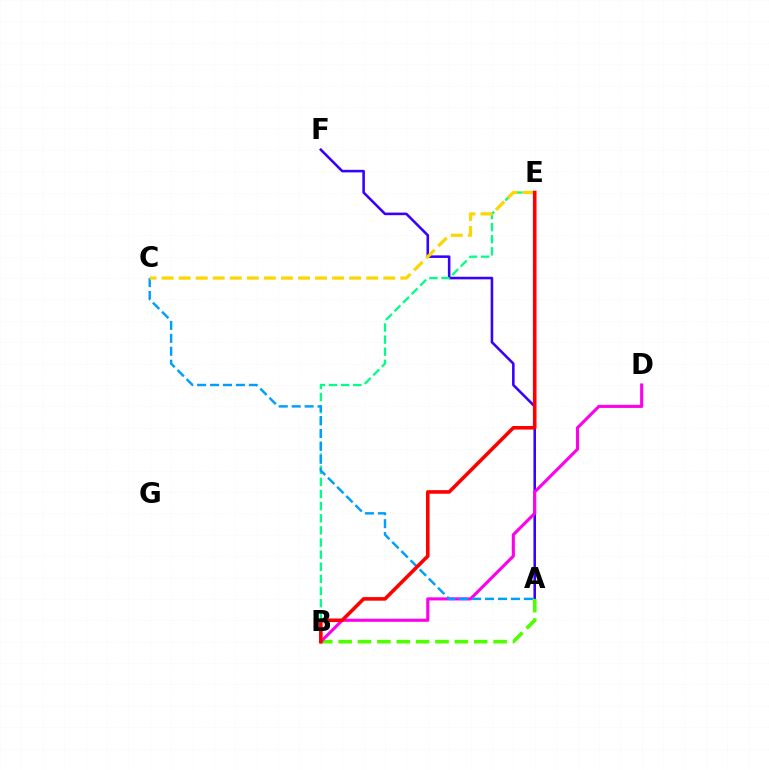{('A', 'F'): [{'color': '#3700ff', 'line_style': 'solid', 'thickness': 1.85}], ('B', 'E'): [{'color': '#00ff86', 'line_style': 'dashed', 'thickness': 1.65}, {'color': '#ff0000', 'line_style': 'solid', 'thickness': 2.58}], ('A', 'B'): [{'color': '#4fff00', 'line_style': 'dashed', 'thickness': 2.63}], ('B', 'D'): [{'color': '#ff00ed', 'line_style': 'solid', 'thickness': 2.22}], ('A', 'C'): [{'color': '#009eff', 'line_style': 'dashed', 'thickness': 1.76}], ('C', 'E'): [{'color': '#ffd500', 'line_style': 'dashed', 'thickness': 2.32}]}